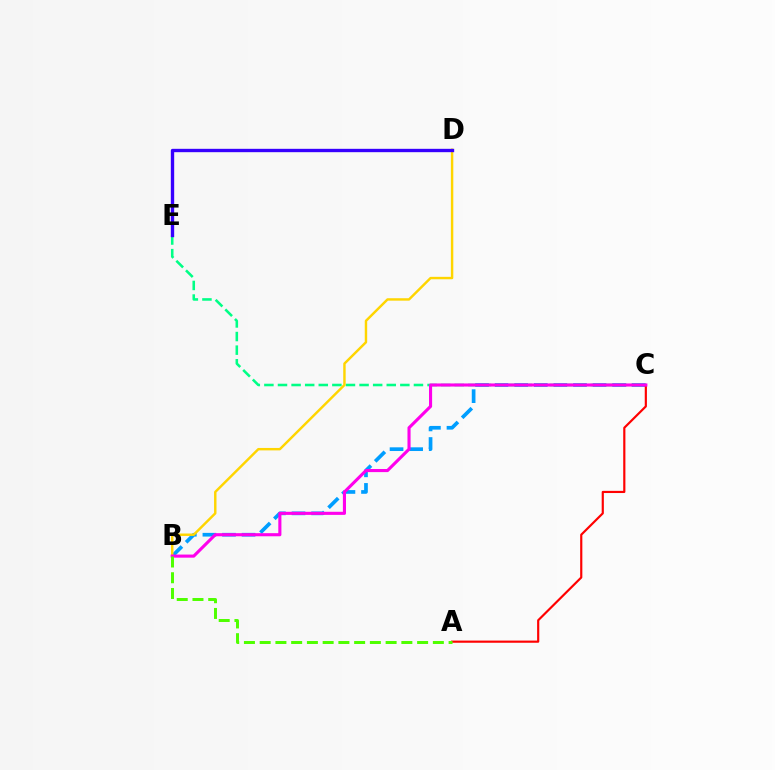{('B', 'C'): [{'color': '#009eff', 'line_style': 'dashed', 'thickness': 2.66}, {'color': '#ff00ed', 'line_style': 'solid', 'thickness': 2.24}], ('C', 'E'): [{'color': '#00ff86', 'line_style': 'dashed', 'thickness': 1.85}], ('B', 'D'): [{'color': '#ffd500', 'line_style': 'solid', 'thickness': 1.75}], ('A', 'C'): [{'color': '#ff0000', 'line_style': 'solid', 'thickness': 1.56}], ('D', 'E'): [{'color': '#3700ff', 'line_style': 'solid', 'thickness': 2.42}], ('A', 'B'): [{'color': '#4fff00', 'line_style': 'dashed', 'thickness': 2.14}]}